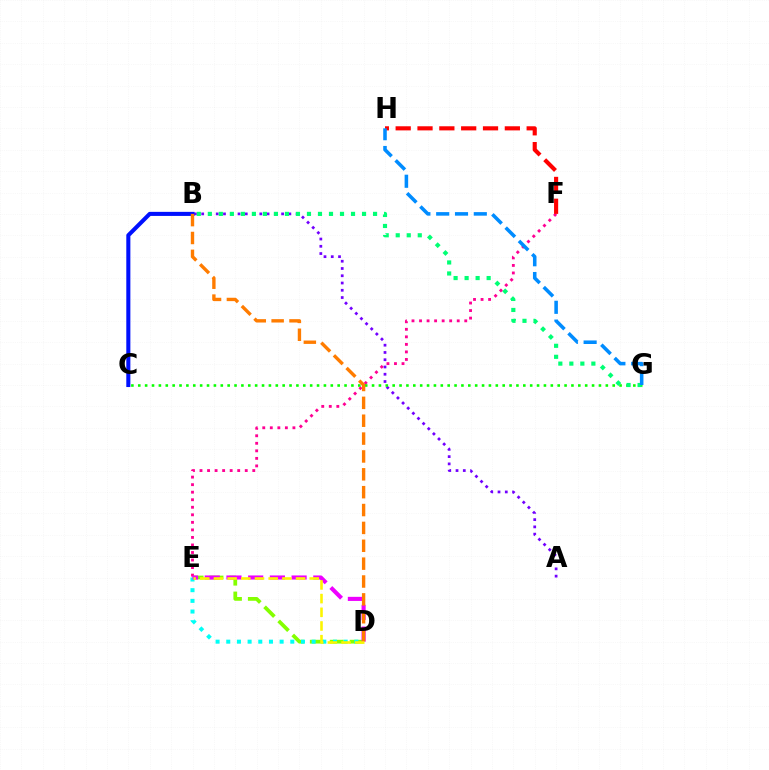{('D', 'E'): [{'color': '#84ff00', 'line_style': 'dashed', 'thickness': 2.71}, {'color': '#00fff6', 'line_style': 'dotted', 'thickness': 2.9}, {'color': '#ee00ff', 'line_style': 'dashed', 'thickness': 2.95}, {'color': '#fcf500', 'line_style': 'dashed', 'thickness': 1.86}], ('A', 'B'): [{'color': '#7200ff', 'line_style': 'dotted', 'thickness': 1.97}], ('E', 'F'): [{'color': '#ff0094', 'line_style': 'dotted', 'thickness': 2.05}], ('B', 'C'): [{'color': '#0010ff', 'line_style': 'solid', 'thickness': 2.93}], ('F', 'H'): [{'color': '#ff0000', 'line_style': 'dashed', 'thickness': 2.97}], ('C', 'G'): [{'color': '#08ff00', 'line_style': 'dotted', 'thickness': 1.87}], ('B', 'G'): [{'color': '#00ff74', 'line_style': 'dotted', 'thickness': 2.99}], ('B', 'D'): [{'color': '#ff7c00', 'line_style': 'dashed', 'thickness': 2.43}], ('G', 'H'): [{'color': '#008cff', 'line_style': 'dashed', 'thickness': 2.55}]}